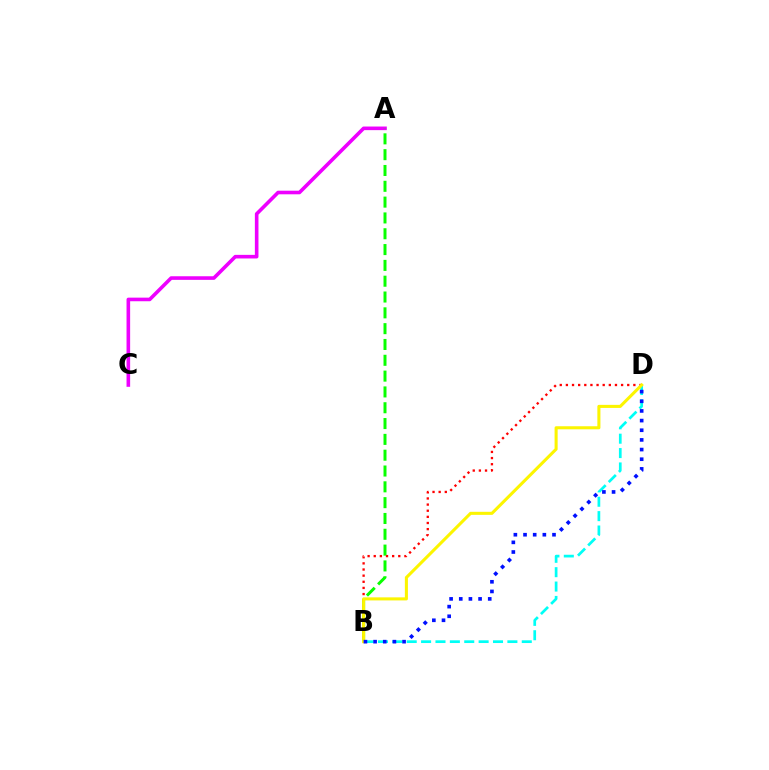{('A', 'C'): [{'color': '#ee00ff', 'line_style': 'solid', 'thickness': 2.6}], ('A', 'B'): [{'color': '#08ff00', 'line_style': 'dashed', 'thickness': 2.15}], ('B', 'D'): [{'color': '#00fff6', 'line_style': 'dashed', 'thickness': 1.95}, {'color': '#ff0000', 'line_style': 'dotted', 'thickness': 1.67}, {'color': '#fcf500', 'line_style': 'solid', 'thickness': 2.2}, {'color': '#0010ff', 'line_style': 'dotted', 'thickness': 2.62}]}